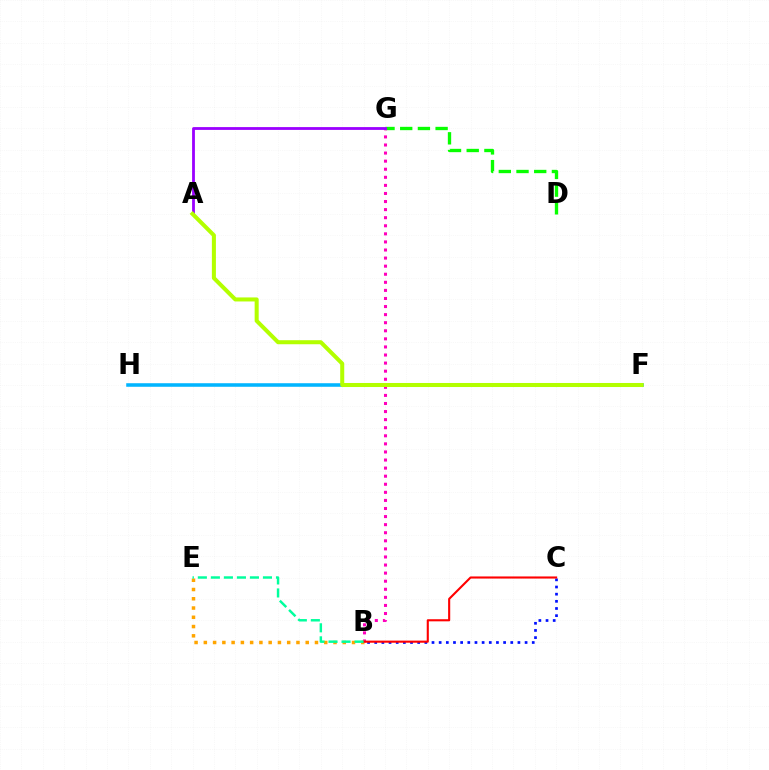{('D', 'G'): [{'color': '#08ff00', 'line_style': 'dashed', 'thickness': 2.4}], ('B', 'G'): [{'color': '#ff00bd', 'line_style': 'dotted', 'thickness': 2.19}], ('B', 'C'): [{'color': '#0010ff', 'line_style': 'dotted', 'thickness': 1.95}, {'color': '#ff0000', 'line_style': 'solid', 'thickness': 1.52}], ('B', 'E'): [{'color': '#ffa500', 'line_style': 'dotted', 'thickness': 2.52}, {'color': '#00ff9d', 'line_style': 'dashed', 'thickness': 1.77}], ('A', 'G'): [{'color': '#9b00ff', 'line_style': 'solid', 'thickness': 2.02}], ('F', 'H'): [{'color': '#00b5ff', 'line_style': 'solid', 'thickness': 2.56}], ('A', 'F'): [{'color': '#b3ff00', 'line_style': 'solid', 'thickness': 2.9}]}